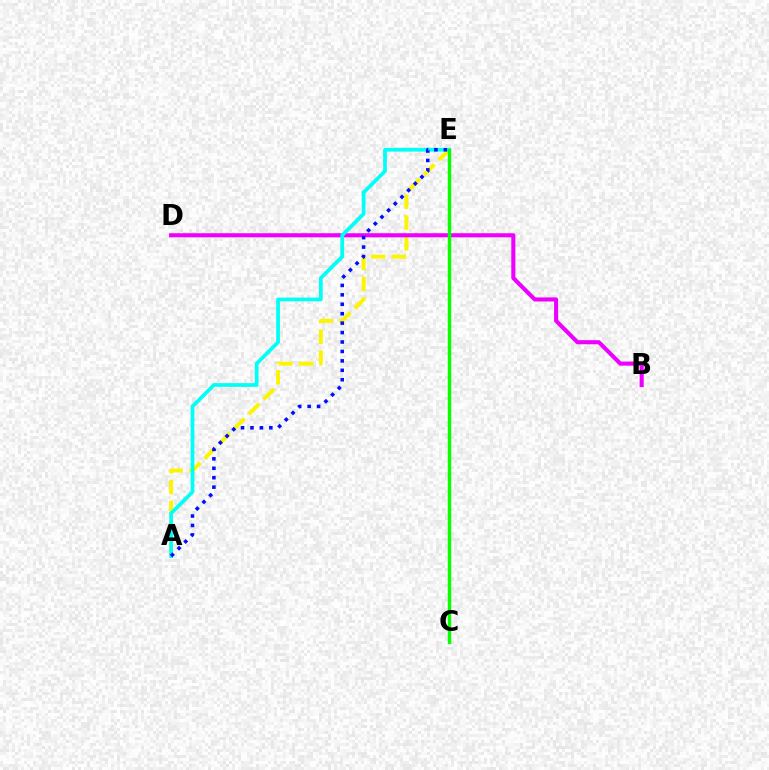{('C', 'E'): [{'color': '#ff0000', 'line_style': 'dashed', 'thickness': 1.91}, {'color': '#08ff00', 'line_style': 'solid', 'thickness': 2.46}], ('A', 'E'): [{'color': '#fcf500', 'line_style': 'dashed', 'thickness': 2.83}, {'color': '#00fff6', 'line_style': 'solid', 'thickness': 2.69}, {'color': '#0010ff', 'line_style': 'dotted', 'thickness': 2.56}], ('B', 'D'): [{'color': '#ee00ff', 'line_style': 'solid', 'thickness': 2.95}]}